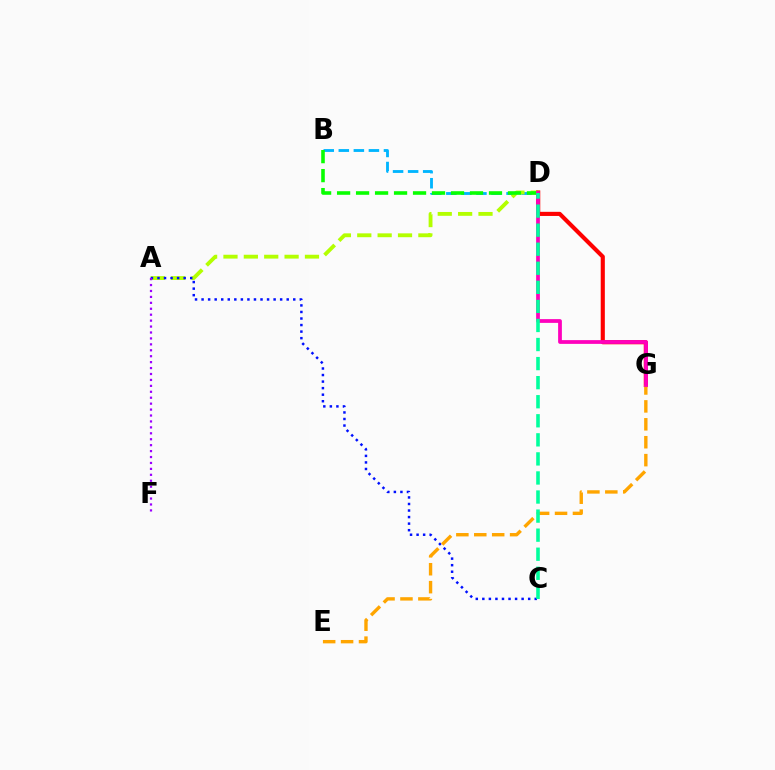{('B', 'D'): [{'color': '#00b5ff', 'line_style': 'dashed', 'thickness': 2.04}, {'color': '#08ff00', 'line_style': 'dashed', 'thickness': 2.58}], ('A', 'D'): [{'color': '#b3ff00', 'line_style': 'dashed', 'thickness': 2.77}], ('A', 'C'): [{'color': '#0010ff', 'line_style': 'dotted', 'thickness': 1.78}], ('D', 'G'): [{'color': '#ff0000', 'line_style': 'solid', 'thickness': 2.97}, {'color': '#ff00bd', 'line_style': 'solid', 'thickness': 2.71}], ('E', 'G'): [{'color': '#ffa500', 'line_style': 'dashed', 'thickness': 2.43}], ('A', 'F'): [{'color': '#9b00ff', 'line_style': 'dotted', 'thickness': 1.61}], ('C', 'D'): [{'color': '#00ff9d', 'line_style': 'dashed', 'thickness': 2.59}]}